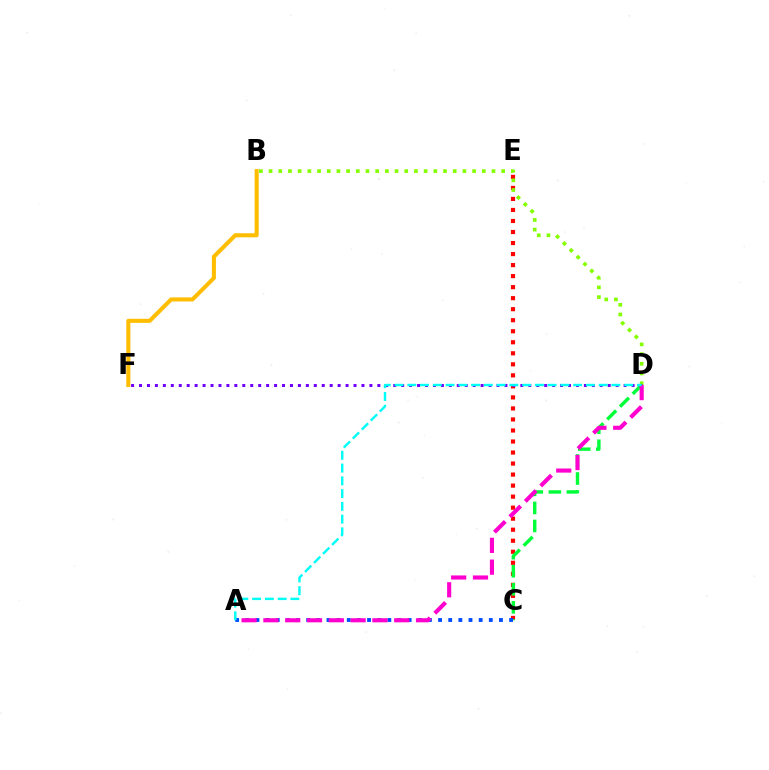{('C', 'E'): [{'color': '#ff0000', 'line_style': 'dotted', 'thickness': 3.0}], ('B', 'D'): [{'color': '#84ff00', 'line_style': 'dotted', 'thickness': 2.63}], ('C', 'D'): [{'color': '#00ff39', 'line_style': 'dashed', 'thickness': 2.45}], ('B', 'F'): [{'color': '#ffbd00', 'line_style': 'solid', 'thickness': 2.93}], ('A', 'C'): [{'color': '#004bff', 'line_style': 'dotted', 'thickness': 2.76}], ('D', 'F'): [{'color': '#7200ff', 'line_style': 'dotted', 'thickness': 2.16}], ('A', 'D'): [{'color': '#ff00cf', 'line_style': 'dashed', 'thickness': 2.96}, {'color': '#00fff6', 'line_style': 'dashed', 'thickness': 1.73}]}